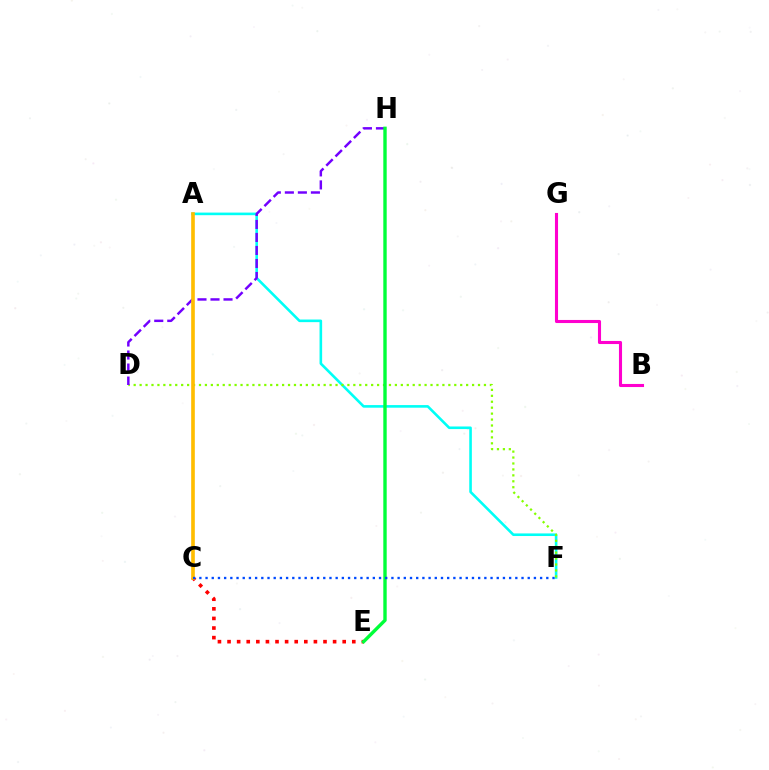{('A', 'F'): [{'color': '#00fff6', 'line_style': 'solid', 'thickness': 1.87}], ('D', 'F'): [{'color': '#84ff00', 'line_style': 'dotted', 'thickness': 1.61}], ('D', 'H'): [{'color': '#7200ff', 'line_style': 'dashed', 'thickness': 1.77}], ('C', 'E'): [{'color': '#ff0000', 'line_style': 'dotted', 'thickness': 2.61}], ('E', 'H'): [{'color': '#00ff39', 'line_style': 'solid', 'thickness': 2.44}], ('B', 'G'): [{'color': '#ff00cf', 'line_style': 'solid', 'thickness': 2.22}], ('A', 'C'): [{'color': '#ffbd00', 'line_style': 'solid', 'thickness': 2.62}], ('C', 'F'): [{'color': '#004bff', 'line_style': 'dotted', 'thickness': 1.68}]}